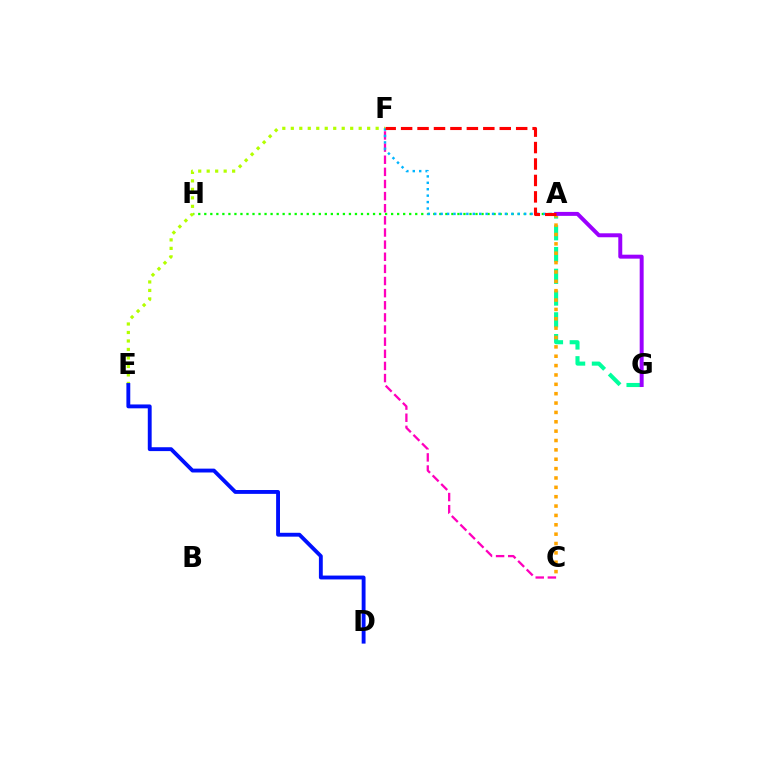{('A', 'H'): [{'color': '#08ff00', 'line_style': 'dotted', 'thickness': 1.64}], ('A', 'G'): [{'color': '#00ff9d', 'line_style': 'dashed', 'thickness': 2.96}, {'color': '#9b00ff', 'line_style': 'solid', 'thickness': 2.85}], ('A', 'C'): [{'color': '#ffa500', 'line_style': 'dotted', 'thickness': 2.54}], ('C', 'F'): [{'color': '#ff00bd', 'line_style': 'dashed', 'thickness': 1.65}], ('E', 'F'): [{'color': '#b3ff00', 'line_style': 'dotted', 'thickness': 2.31}], ('A', 'F'): [{'color': '#00b5ff', 'line_style': 'dotted', 'thickness': 1.75}, {'color': '#ff0000', 'line_style': 'dashed', 'thickness': 2.23}], ('D', 'E'): [{'color': '#0010ff', 'line_style': 'solid', 'thickness': 2.78}]}